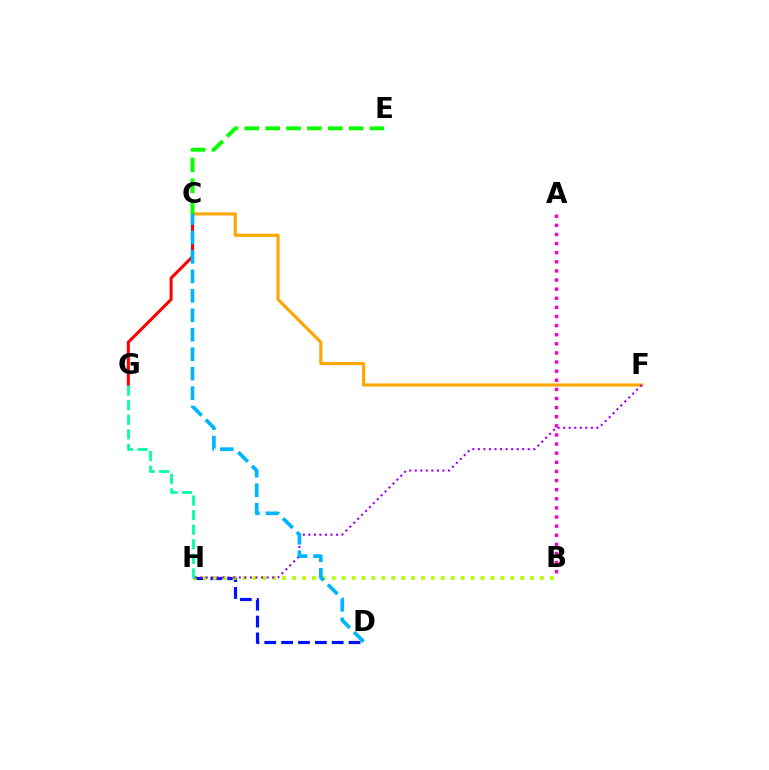{('C', 'F'): [{'color': '#ffa500', 'line_style': 'solid', 'thickness': 2.25}], ('C', 'G'): [{'color': '#ff0000', 'line_style': 'solid', 'thickness': 2.2}], ('C', 'E'): [{'color': '#08ff00', 'line_style': 'dashed', 'thickness': 2.83}], ('A', 'B'): [{'color': '#ff00bd', 'line_style': 'dotted', 'thickness': 2.48}], ('D', 'H'): [{'color': '#0010ff', 'line_style': 'dashed', 'thickness': 2.29}], ('B', 'H'): [{'color': '#b3ff00', 'line_style': 'dotted', 'thickness': 2.69}], ('F', 'H'): [{'color': '#9b00ff', 'line_style': 'dotted', 'thickness': 1.5}], ('C', 'D'): [{'color': '#00b5ff', 'line_style': 'dashed', 'thickness': 2.64}], ('G', 'H'): [{'color': '#00ff9d', 'line_style': 'dashed', 'thickness': 1.98}]}